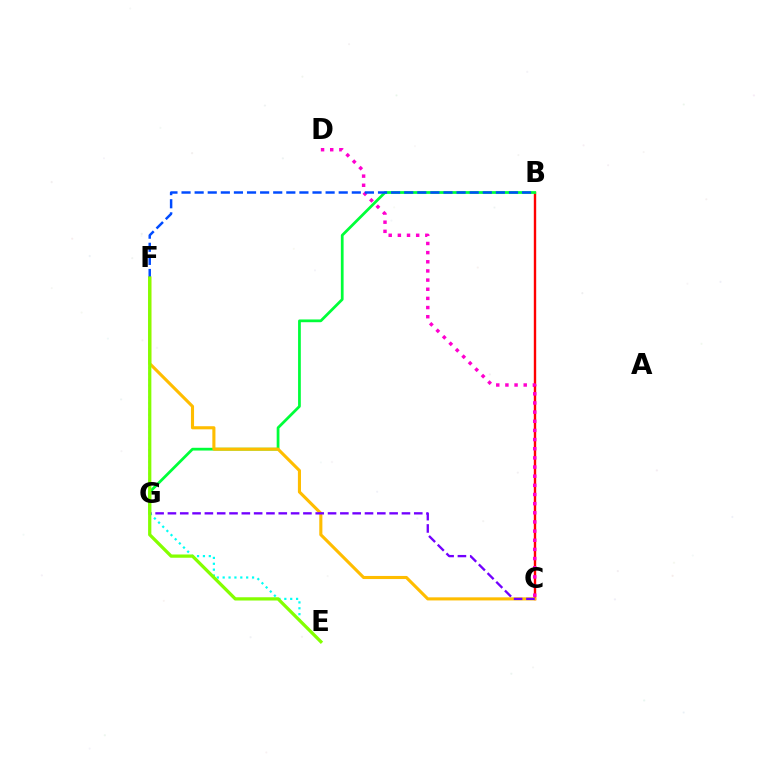{('B', 'C'): [{'color': '#ff0000', 'line_style': 'solid', 'thickness': 1.72}], ('B', 'G'): [{'color': '#00ff39', 'line_style': 'solid', 'thickness': 1.98}], ('C', 'F'): [{'color': '#ffbd00', 'line_style': 'solid', 'thickness': 2.23}], ('C', 'D'): [{'color': '#ff00cf', 'line_style': 'dotted', 'thickness': 2.49}], ('B', 'F'): [{'color': '#004bff', 'line_style': 'dashed', 'thickness': 1.78}], ('E', 'F'): [{'color': '#00fff6', 'line_style': 'dotted', 'thickness': 1.6}, {'color': '#84ff00', 'line_style': 'solid', 'thickness': 2.34}], ('C', 'G'): [{'color': '#7200ff', 'line_style': 'dashed', 'thickness': 1.67}]}